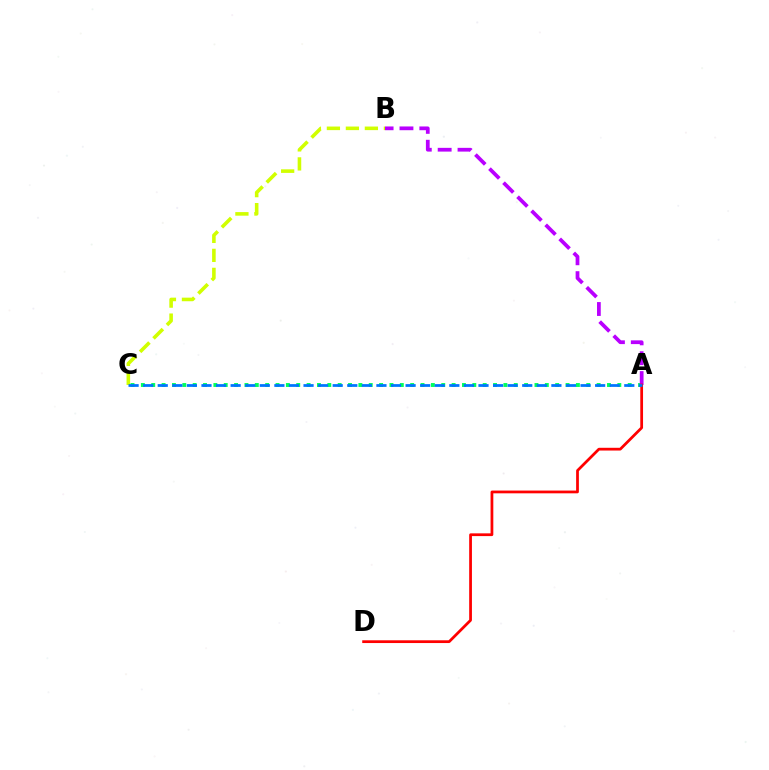{('A', 'C'): [{'color': '#00ff5c', 'line_style': 'dotted', 'thickness': 2.81}, {'color': '#0074ff', 'line_style': 'dashed', 'thickness': 1.98}], ('A', 'B'): [{'color': '#b900ff', 'line_style': 'dashed', 'thickness': 2.7}], ('A', 'D'): [{'color': '#ff0000', 'line_style': 'solid', 'thickness': 1.98}], ('B', 'C'): [{'color': '#d1ff00', 'line_style': 'dashed', 'thickness': 2.58}]}